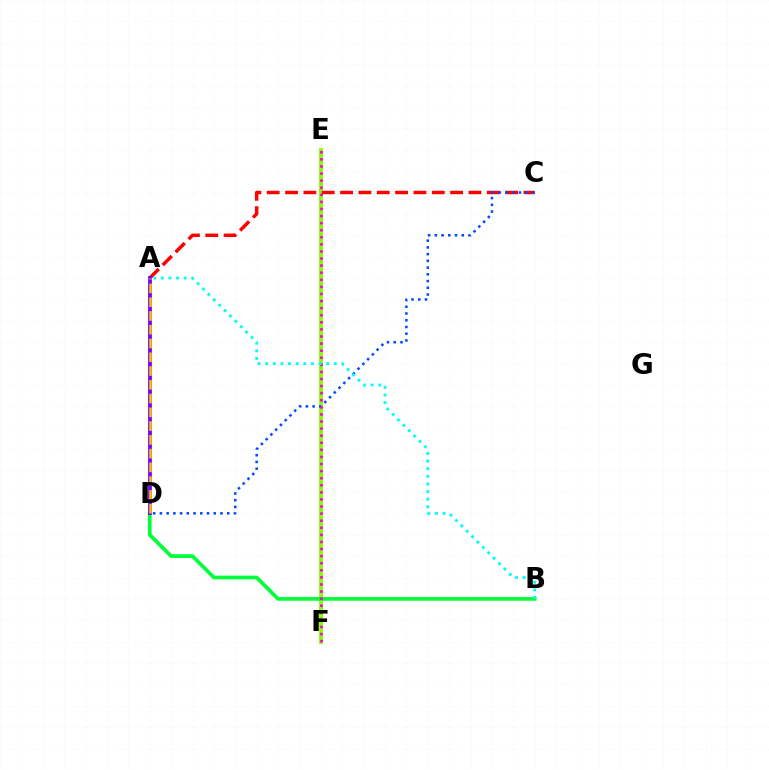{('E', 'F'): [{'color': '#84ff00', 'line_style': 'solid', 'thickness': 2.77}, {'color': '#ff00cf', 'line_style': 'dotted', 'thickness': 1.92}], ('A', 'C'): [{'color': '#ff0000', 'line_style': 'dashed', 'thickness': 2.49}], ('B', 'D'): [{'color': '#00ff39', 'line_style': 'solid', 'thickness': 2.66}], ('C', 'D'): [{'color': '#004bff', 'line_style': 'dotted', 'thickness': 1.83}], ('A', 'D'): [{'color': '#7200ff', 'line_style': 'solid', 'thickness': 2.71}, {'color': '#ffbd00', 'line_style': 'dashed', 'thickness': 1.87}], ('A', 'B'): [{'color': '#00fff6', 'line_style': 'dotted', 'thickness': 2.07}]}